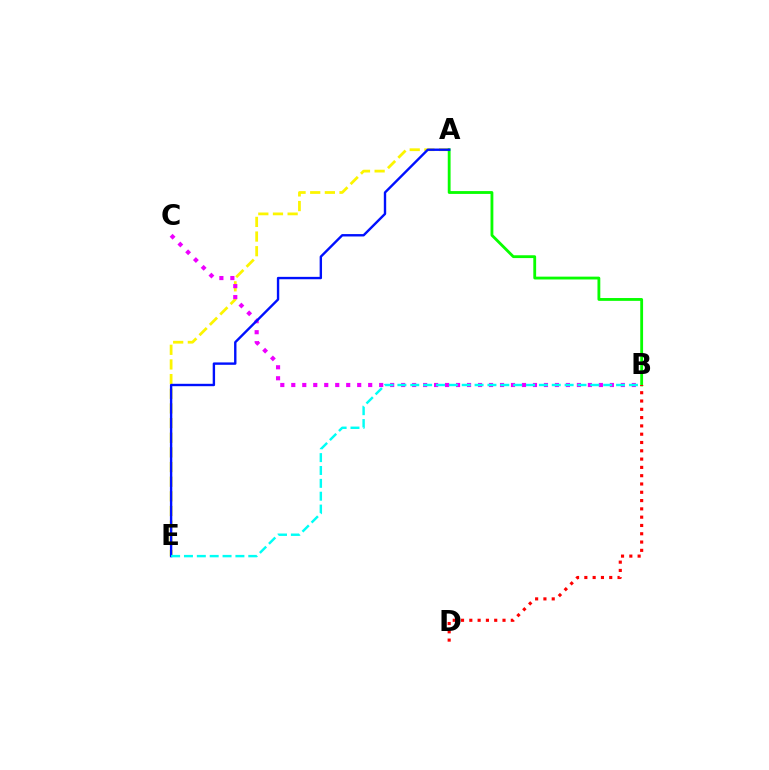{('A', 'E'): [{'color': '#fcf500', 'line_style': 'dashed', 'thickness': 1.99}, {'color': '#0010ff', 'line_style': 'solid', 'thickness': 1.72}], ('B', 'C'): [{'color': '#ee00ff', 'line_style': 'dotted', 'thickness': 2.98}], ('A', 'B'): [{'color': '#08ff00', 'line_style': 'solid', 'thickness': 2.03}], ('B', 'E'): [{'color': '#00fff6', 'line_style': 'dashed', 'thickness': 1.75}], ('B', 'D'): [{'color': '#ff0000', 'line_style': 'dotted', 'thickness': 2.25}]}